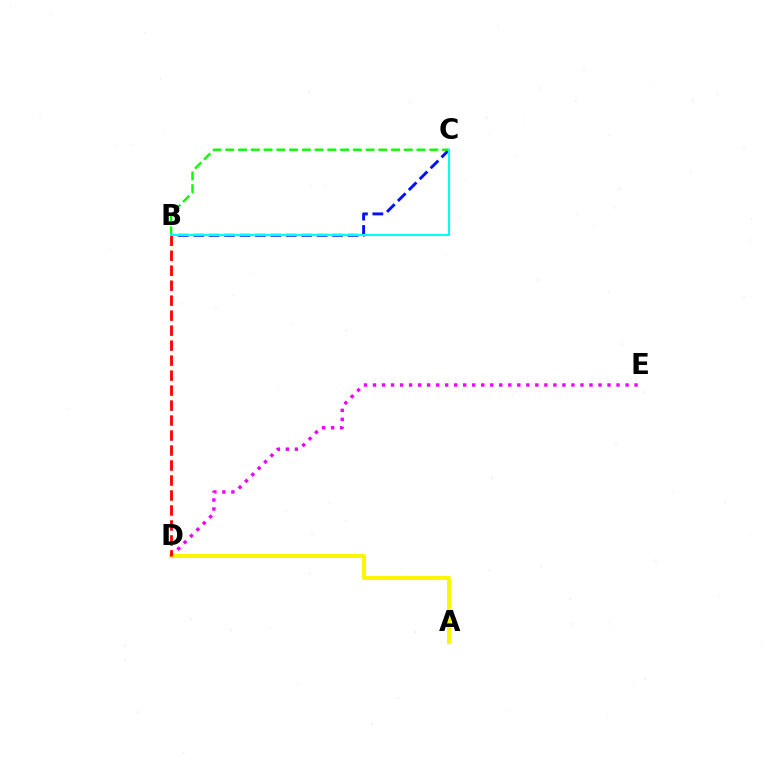{('D', 'E'): [{'color': '#ee00ff', 'line_style': 'dotted', 'thickness': 2.45}], ('B', 'C'): [{'color': '#0010ff', 'line_style': 'dashed', 'thickness': 2.1}, {'color': '#08ff00', 'line_style': 'dashed', 'thickness': 1.73}, {'color': '#00fff6', 'line_style': 'solid', 'thickness': 1.54}], ('A', 'D'): [{'color': '#fcf500', 'line_style': 'solid', 'thickness': 2.85}], ('B', 'D'): [{'color': '#ff0000', 'line_style': 'dashed', 'thickness': 2.04}]}